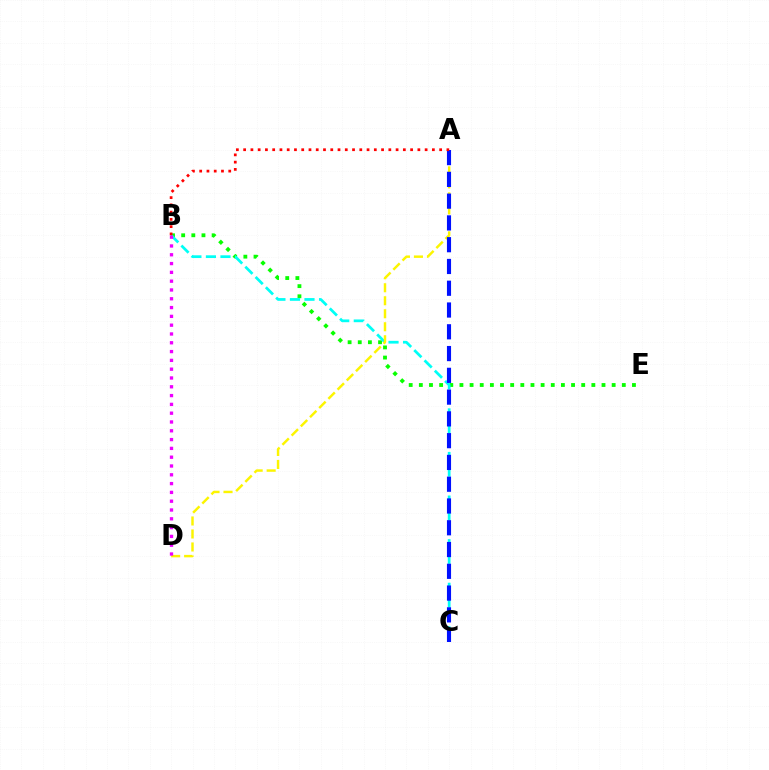{('B', 'E'): [{'color': '#08ff00', 'line_style': 'dotted', 'thickness': 2.76}], ('B', 'C'): [{'color': '#00fff6', 'line_style': 'dashed', 'thickness': 1.97}], ('A', 'D'): [{'color': '#fcf500', 'line_style': 'dashed', 'thickness': 1.77}], ('A', 'C'): [{'color': '#0010ff', 'line_style': 'dashed', 'thickness': 2.96}], ('B', 'D'): [{'color': '#ee00ff', 'line_style': 'dotted', 'thickness': 2.39}], ('A', 'B'): [{'color': '#ff0000', 'line_style': 'dotted', 'thickness': 1.97}]}